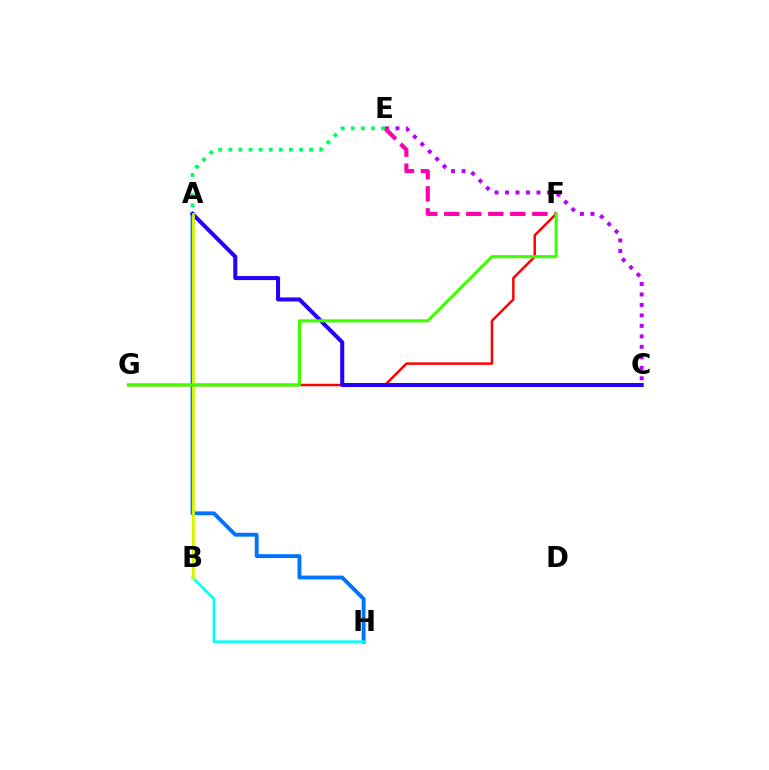{('A', 'H'): [{'color': '#0074ff', 'line_style': 'solid', 'thickness': 2.79}], ('F', 'G'): [{'color': '#ff0000', 'line_style': 'solid', 'thickness': 1.79}, {'color': '#3dff00', 'line_style': 'solid', 'thickness': 2.22}], ('A', 'B'): [{'color': '#ff9400', 'line_style': 'solid', 'thickness': 1.56}, {'color': '#d1ff00', 'line_style': 'solid', 'thickness': 1.92}], ('A', 'C'): [{'color': '#2500ff', 'line_style': 'solid', 'thickness': 2.91}], ('C', 'E'): [{'color': '#b900ff', 'line_style': 'dotted', 'thickness': 2.85}], ('B', 'H'): [{'color': '#00fff6', 'line_style': 'solid', 'thickness': 1.87}], ('E', 'F'): [{'color': '#ff00ac', 'line_style': 'dashed', 'thickness': 2.99}], ('A', 'E'): [{'color': '#00ff5c', 'line_style': 'dotted', 'thickness': 2.75}]}